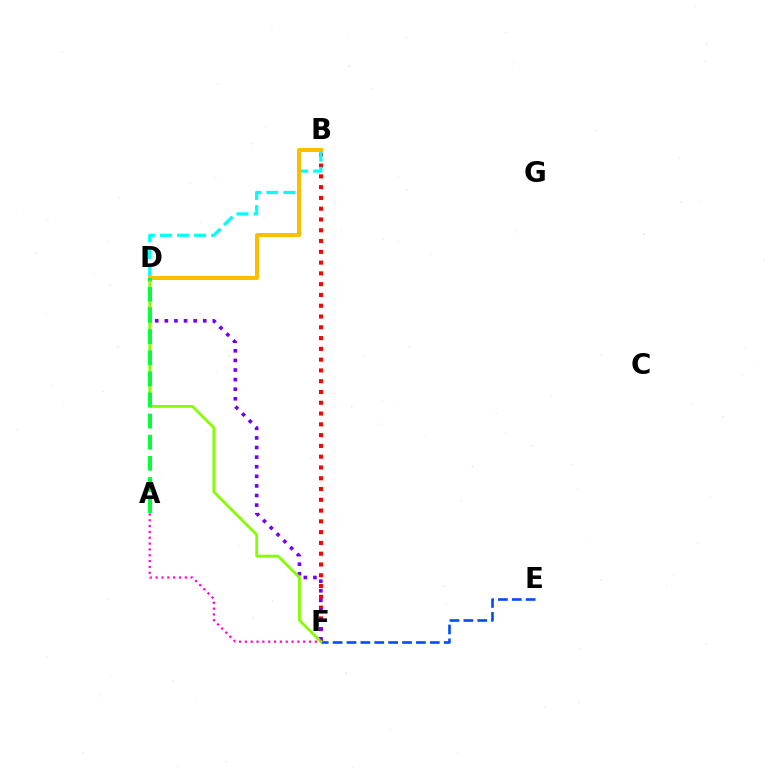{('B', 'F'): [{'color': '#ff0000', 'line_style': 'dotted', 'thickness': 2.93}], ('D', 'F'): [{'color': '#7200ff', 'line_style': 'dotted', 'thickness': 2.61}, {'color': '#84ff00', 'line_style': 'solid', 'thickness': 2.0}], ('E', 'F'): [{'color': '#004bff', 'line_style': 'dashed', 'thickness': 1.89}], ('B', 'D'): [{'color': '#00fff6', 'line_style': 'dashed', 'thickness': 2.32}, {'color': '#ffbd00', 'line_style': 'solid', 'thickness': 2.87}], ('A', 'F'): [{'color': '#ff00cf', 'line_style': 'dotted', 'thickness': 1.58}], ('A', 'D'): [{'color': '#00ff39', 'line_style': 'dashed', 'thickness': 2.87}]}